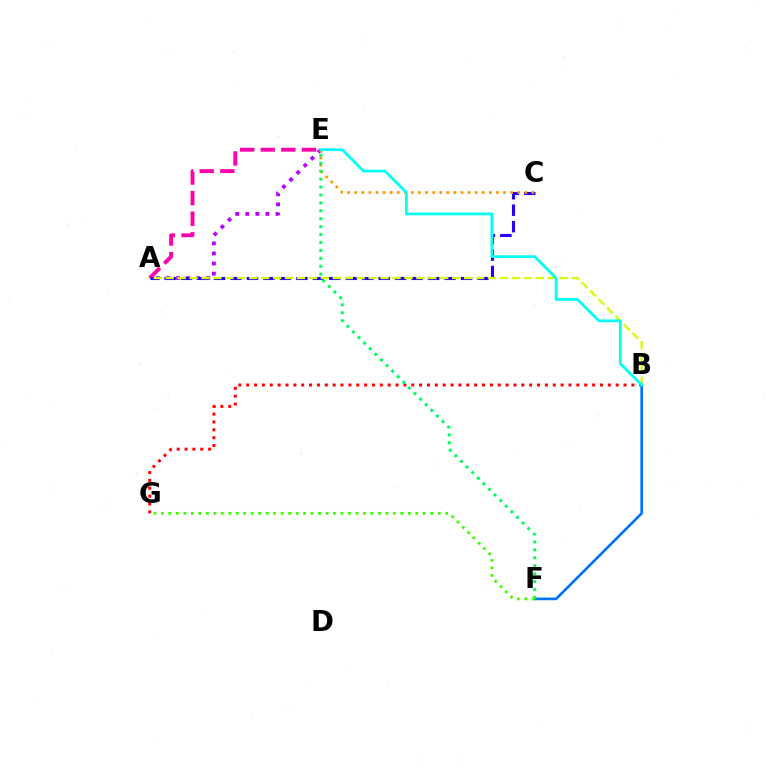{('A', 'E'): [{'color': '#b900ff', 'line_style': 'dotted', 'thickness': 2.74}, {'color': '#ff00ac', 'line_style': 'dashed', 'thickness': 2.8}], ('A', 'C'): [{'color': '#2500ff', 'line_style': 'dashed', 'thickness': 2.24}], ('A', 'B'): [{'color': '#d1ff00', 'line_style': 'dashed', 'thickness': 1.62}], ('B', 'G'): [{'color': '#ff0000', 'line_style': 'dotted', 'thickness': 2.14}], ('B', 'F'): [{'color': '#0074ff', 'line_style': 'solid', 'thickness': 1.92}], ('C', 'E'): [{'color': '#ff9400', 'line_style': 'dotted', 'thickness': 1.93}], ('E', 'F'): [{'color': '#00ff5c', 'line_style': 'dotted', 'thickness': 2.15}], ('B', 'E'): [{'color': '#00fff6', 'line_style': 'solid', 'thickness': 1.99}], ('F', 'G'): [{'color': '#3dff00', 'line_style': 'dotted', 'thickness': 2.03}]}